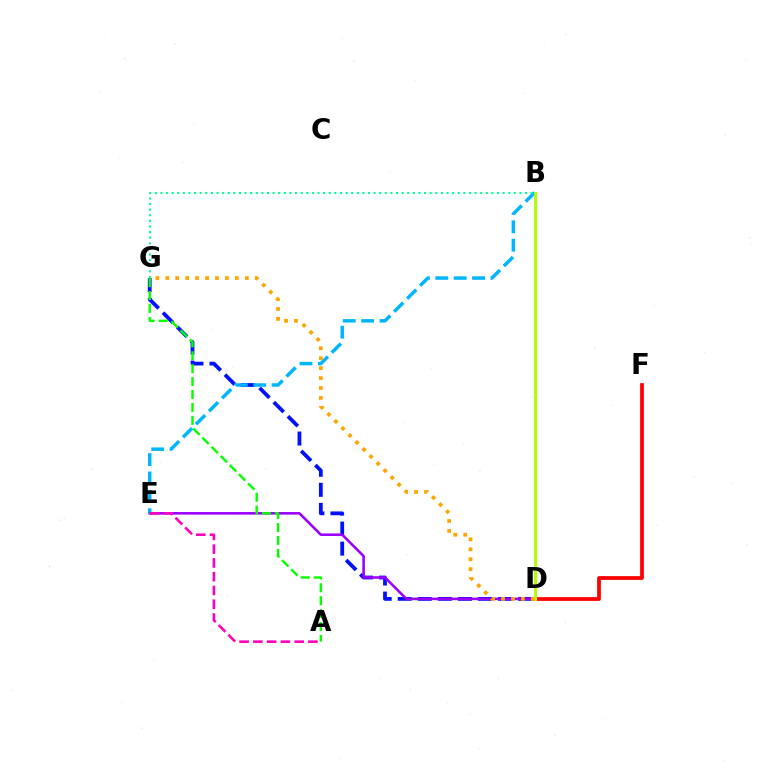{('D', 'G'): [{'color': '#0010ff', 'line_style': 'dashed', 'thickness': 2.72}, {'color': '#ffa500', 'line_style': 'dotted', 'thickness': 2.7}], ('D', 'E'): [{'color': '#9b00ff', 'line_style': 'solid', 'thickness': 1.86}], ('A', 'G'): [{'color': '#08ff00', 'line_style': 'dashed', 'thickness': 1.76}], ('B', 'E'): [{'color': '#00b5ff', 'line_style': 'dashed', 'thickness': 2.5}], ('D', 'F'): [{'color': '#ff0000', 'line_style': 'solid', 'thickness': 2.71}], ('B', 'D'): [{'color': '#b3ff00', 'line_style': 'solid', 'thickness': 2.12}], ('B', 'G'): [{'color': '#00ff9d', 'line_style': 'dotted', 'thickness': 1.52}], ('A', 'E'): [{'color': '#ff00bd', 'line_style': 'dashed', 'thickness': 1.87}]}